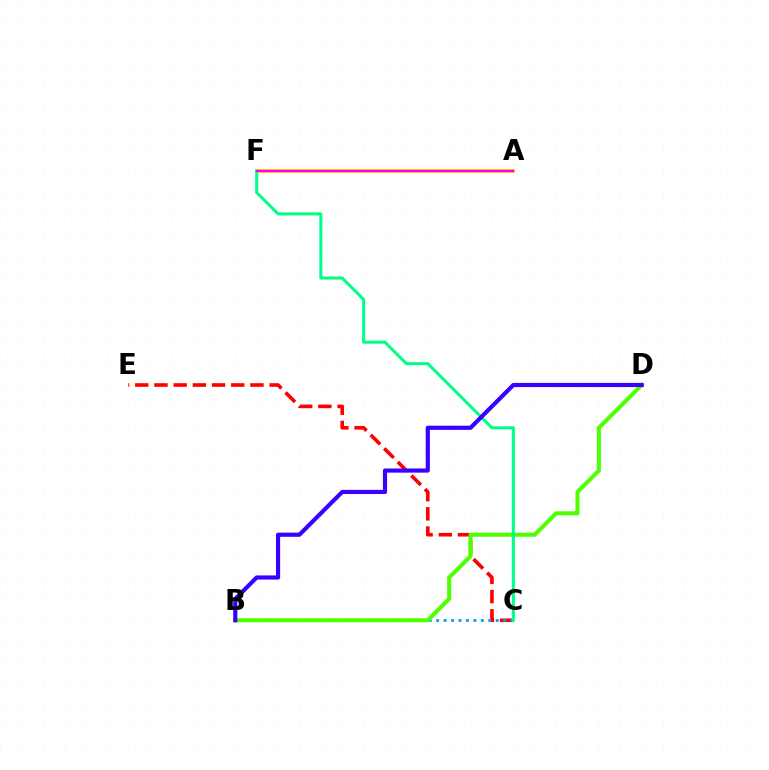{('A', 'F'): [{'color': '#ffd500', 'line_style': 'solid', 'thickness': 2.76}, {'color': '#ff00ed', 'line_style': 'solid', 'thickness': 1.65}], ('C', 'E'): [{'color': '#ff0000', 'line_style': 'dashed', 'thickness': 2.61}], ('B', 'C'): [{'color': '#009eff', 'line_style': 'dotted', 'thickness': 2.02}], ('B', 'D'): [{'color': '#4fff00', 'line_style': 'solid', 'thickness': 2.91}, {'color': '#3700ff', 'line_style': 'solid', 'thickness': 2.99}], ('C', 'F'): [{'color': '#00ff86', 'line_style': 'solid', 'thickness': 2.19}]}